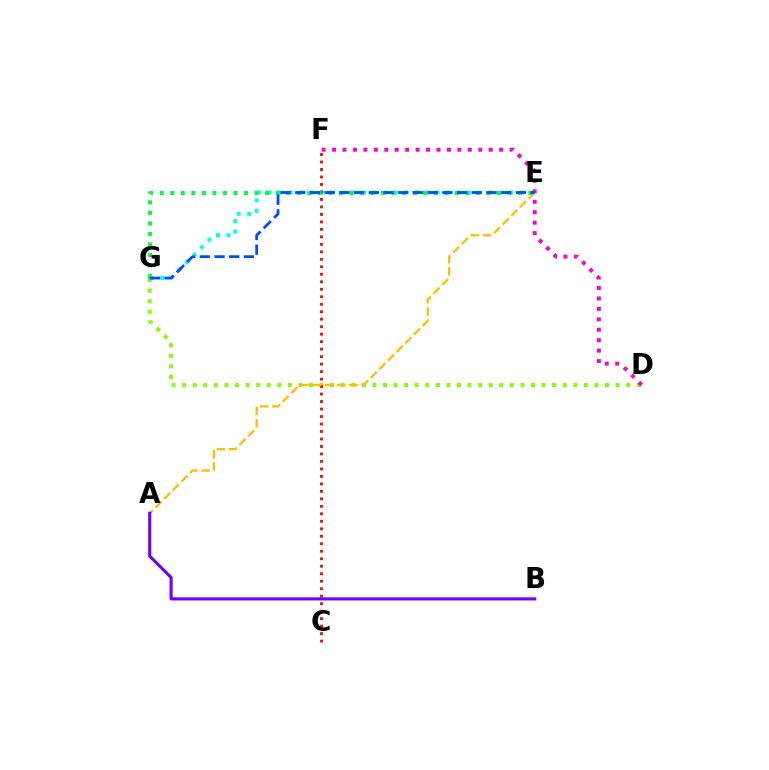{('D', 'G'): [{'color': '#84ff00', 'line_style': 'dotted', 'thickness': 2.87}], ('E', 'G'): [{'color': '#00fff6', 'line_style': 'dotted', 'thickness': 2.85}, {'color': '#00ff39', 'line_style': 'dotted', 'thickness': 2.86}, {'color': '#004bff', 'line_style': 'dashed', 'thickness': 2.0}], ('D', 'F'): [{'color': '#ff00cf', 'line_style': 'dotted', 'thickness': 2.84}], ('C', 'F'): [{'color': '#ff0000', 'line_style': 'dotted', 'thickness': 2.03}], ('A', 'E'): [{'color': '#ffbd00', 'line_style': 'dashed', 'thickness': 1.66}], ('A', 'B'): [{'color': '#7200ff', 'line_style': 'solid', 'thickness': 2.26}]}